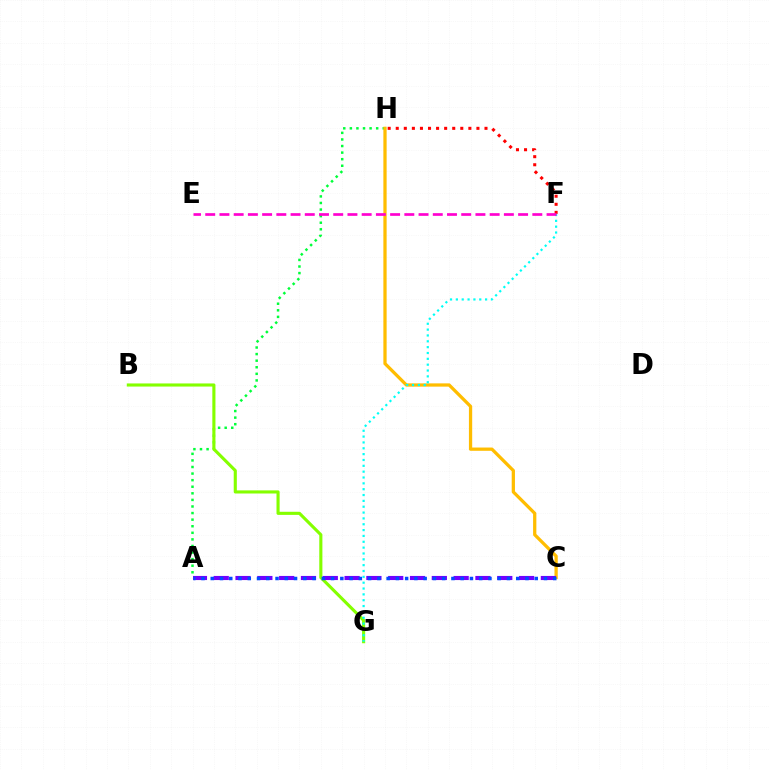{('A', 'H'): [{'color': '#00ff39', 'line_style': 'dotted', 'thickness': 1.79}], ('C', 'H'): [{'color': '#ffbd00', 'line_style': 'solid', 'thickness': 2.35}], ('B', 'G'): [{'color': '#84ff00', 'line_style': 'solid', 'thickness': 2.24}], ('A', 'C'): [{'color': '#7200ff', 'line_style': 'dashed', 'thickness': 2.96}, {'color': '#004bff', 'line_style': 'dotted', 'thickness': 2.52}], ('F', 'G'): [{'color': '#00fff6', 'line_style': 'dotted', 'thickness': 1.59}], ('F', 'H'): [{'color': '#ff0000', 'line_style': 'dotted', 'thickness': 2.19}], ('E', 'F'): [{'color': '#ff00cf', 'line_style': 'dashed', 'thickness': 1.93}]}